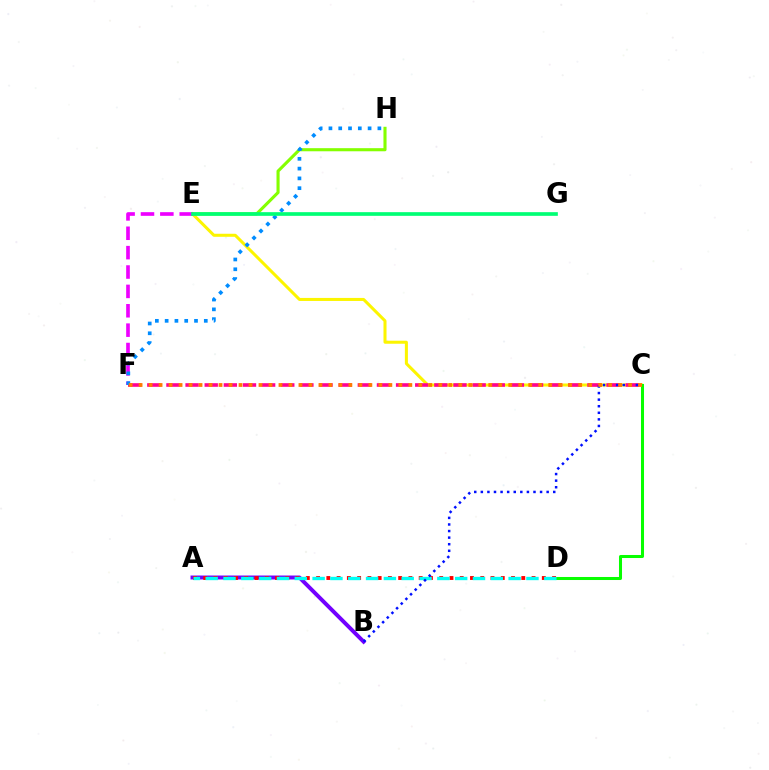{('C', 'E'): [{'color': '#fcf500', 'line_style': 'solid', 'thickness': 2.18}], ('A', 'B'): [{'color': '#7200ff', 'line_style': 'solid', 'thickness': 2.85}], ('E', 'H'): [{'color': '#84ff00', 'line_style': 'solid', 'thickness': 2.23}], ('C', 'D'): [{'color': '#08ff00', 'line_style': 'solid', 'thickness': 2.18}], ('C', 'F'): [{'color': '#ff0094', 'line_style': 'dashed', 'thickness': 2.6}, {'color': '#ff7c00', 'line_style': 'dotted', 'thickness': 2.71}], ('E', 'F'): [{'color': '#ee00ff', 'line_style': 'dashed', 'thickness': 2.63}], ('F', 'H'): [{'color': '#008cff', 'line_style': 'dotted', 'thickness': 2.66}], ('A', 'D'): [{'color': '#ff0000', 'line_style': 'dotted', 'thickness': 2.79}, {'color': '#00fff6', 'line_style': 'dashed', 'thickness': 2.42}], ('B', 'C'): [{'color': '#0010ff', 'line_style': 'dotted', 'thickness': 1.79}], ('E', 'G'): [{'color': '#00ff74', 'line_style': 'solid', 'thickness': 2.64}]}